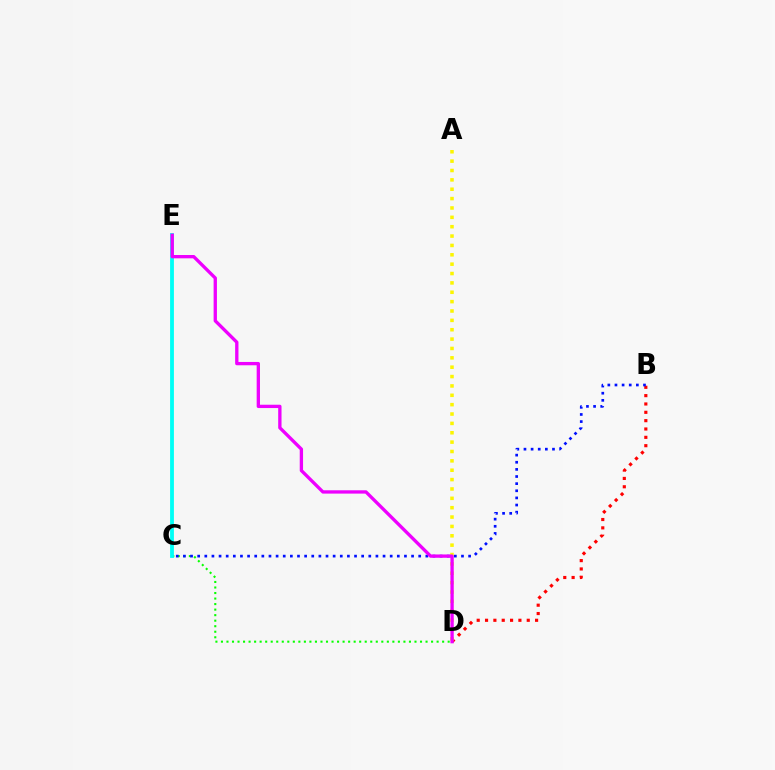{('C', 'D'): [{'color': '#08ff00', 'line_style': 'dotted', 'thickness': 1.5}], ('C', 'E'): [{'color': '#00fff6', 'line_style': 'solid', 'thickness': 2.74}], ('B', 'D'): [{'color': '#ff0000', 'line_style': 'dotted', 'thickness': 2.27}], ('B', 'C'): [{'color': '#0010ff', 'line_style': 'dotted', 'thickness': 1.94}], ('A', 'D'): [{'color': '#fcf500', 'line_style': 'dotted', 'thickness': 2.54}], ('D', 'E'): [{'color': '#ee00ff', 'line_style': 'solid', 'thickness': 2.39}]}